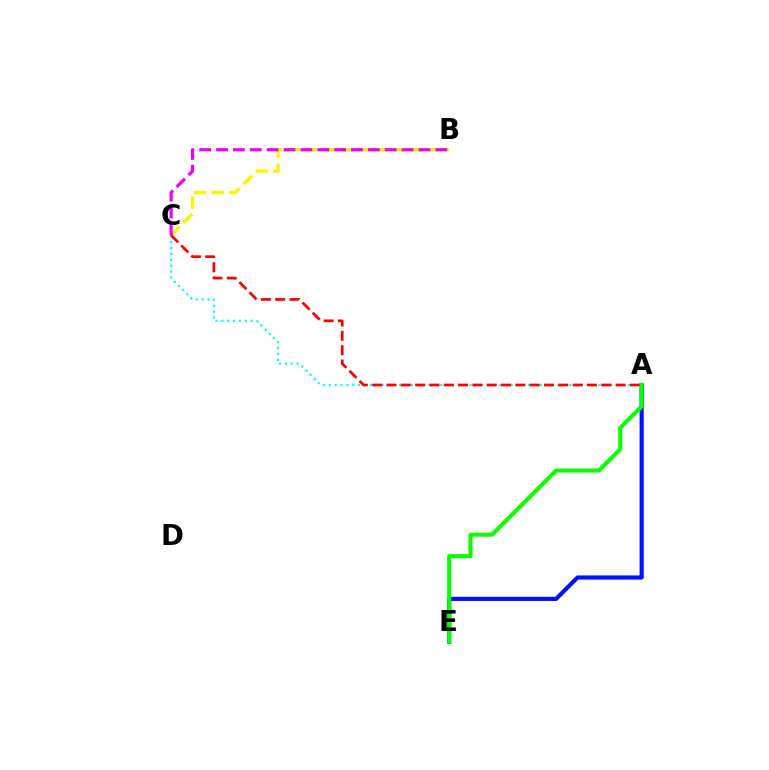{('A', 'E'): [{'color': '#0010ff', 'line_style': 'solid', 'thickness': 2.99}, {'color': '#08ff00', 'line_style': 'solid', 'thickness': 2.9}], ('B', 'C'): [{'color': '#fcf500', 'line_style': 'dashed', 'thickness': 2.4}, {'color': '#ee00ff', 'line_style': 'dashed', 'thickness': 2.29}], ('A', 'C'): [{'color': '#00fff6', 'line_style': 'dotted', 'thickness': 1.59}, {'color': '#ff0000', 'line_style': 'dashed', 'thickness': 1.95}]}